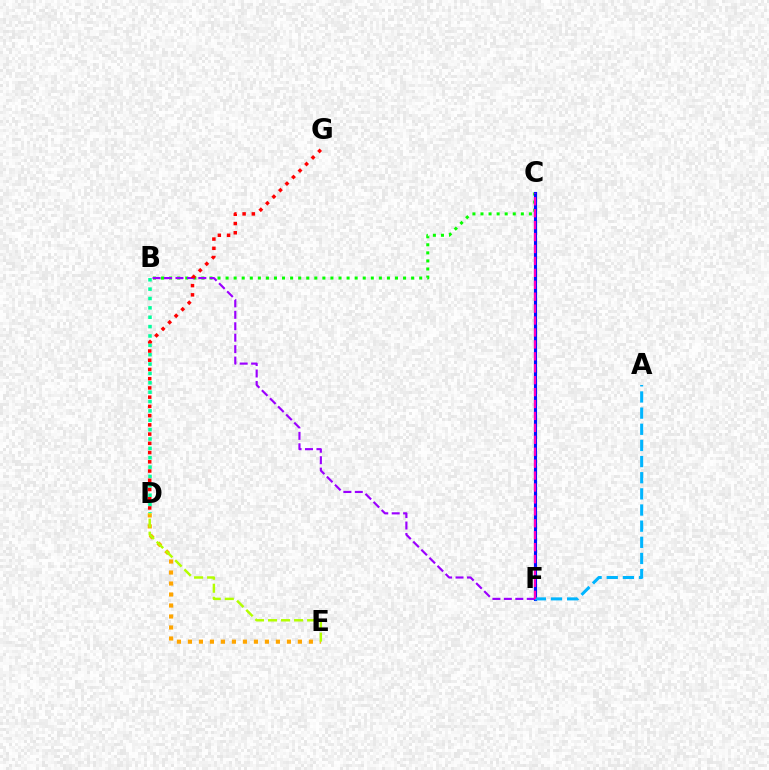{('B', 'C'): [{'color': '#08ff00', 'line_style': 'dotted', 'thickness': 2.19}], ('C', 'F'): [{'color': '#0010ff', 'line_style': 'solid', 'thickness': 2.24}, {'color': '#ff00bd', 'line_style': 'dashed', 'thickness': 1.62}], ('D', 'E'): [{'color': '#ffa500', 'line_style': 'dotted', 'thickness': 2.99}, {'color': '#b3ff00', 'line_style': 'dashed', 'thickness': 1.77}], ('A', 'F'): [{'color': '#00b5ff', 'line_style': 'dashed', 'thickness': 2.19}], ('B', 'F'): [{'color': '#9b00ff', 'line_style': 'dashed', 'thickness': 1.55}], ('B', 'D'): [{'color': '#00ff9d', 'line_style': 'dotted', 'thickness': 2.54}], ('D', 'G'): [{'color': '#ff0000', 'line_style': 'dotted', 'thickness': 2.51}]}